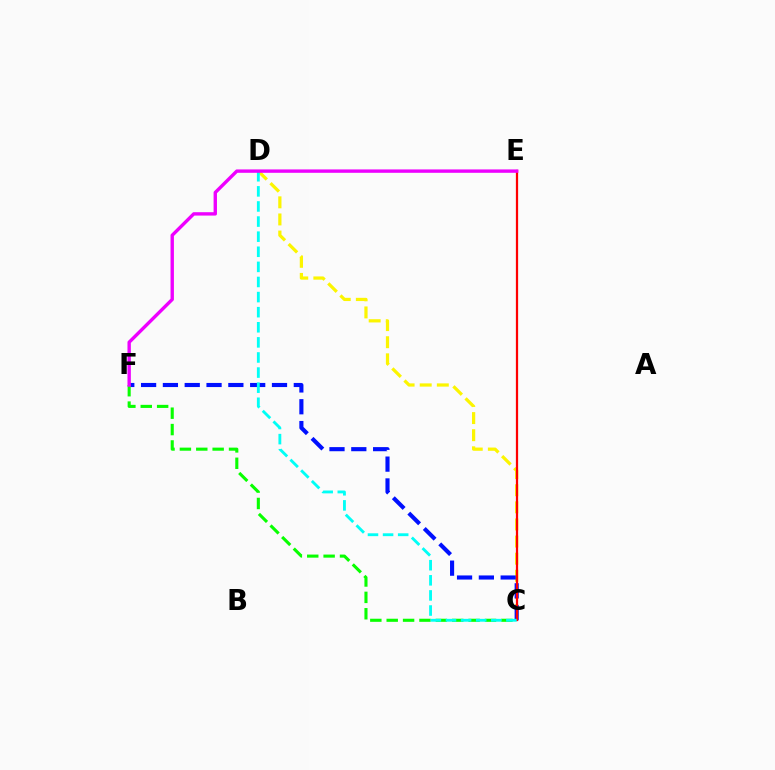{('C', 'D'): [{'color': '#fcf500', 'line_style': 'dashed', 'thickness': 2.32}, {'color': '#00fff6', 'line_style': 'dashed', 'thickness': 2.05}], ('C', 'F'): [{'color': '#0010ff', 'line_style': 'dashed', 'thickness': 2.96}, {'color': '#08ff00', 'line_style': 'dashed', 'thickness': 2.23}], ('C', 'E'): [{'color': '#ff0000', 'line_style': 'solid', 'thickness': 1.62}], ('E', 'F'): [{'color': '#ee00ff', 'line_style': 'solid', 'thickness': 2.43}]}